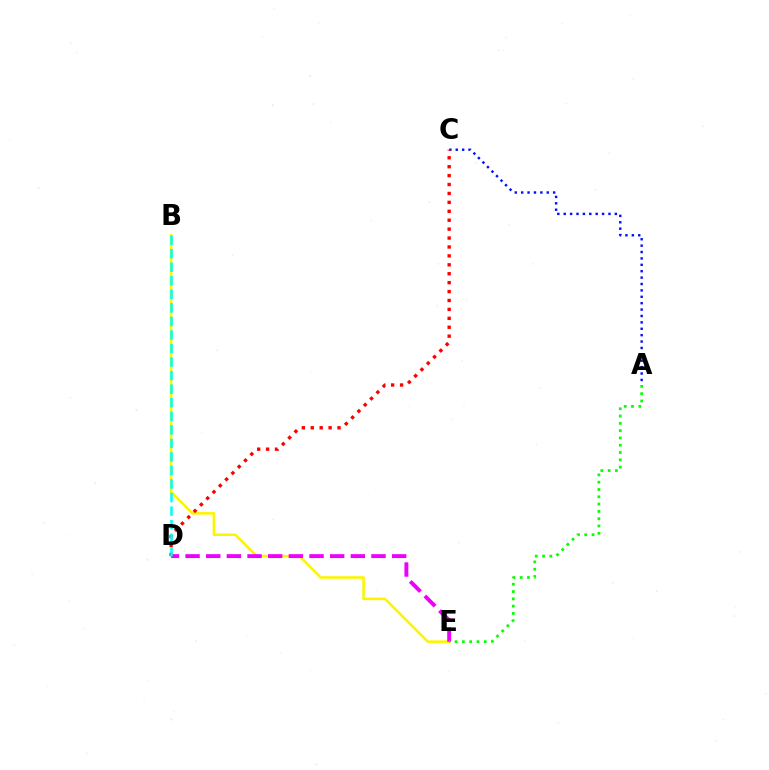{('B', 'E'): [{'color': '#fcf500', 'line_style': 'solid', 'thickness': 1.85}], ('D', 'E'): [{'color': '#ee00ff', 'line_style': 'dashed', 'thickness': 2.81}], ('A', 'C'): [{'color': '#0010ff', 'line_style': 'dotted', 'thickness': 1.74}], ('C', 'D'): [{'color': '#ff0000', 'line_style': 'dotted', 'thickness': 2.42}], ('B', 'D'): [{'color': '#00fff6', 'line_style': 'dashed', 'thickness': 1.84}], ('A', 'E'): [{'color': '#08ff00', 'line_style': 'dotted', 'thickness': 1.98}]}